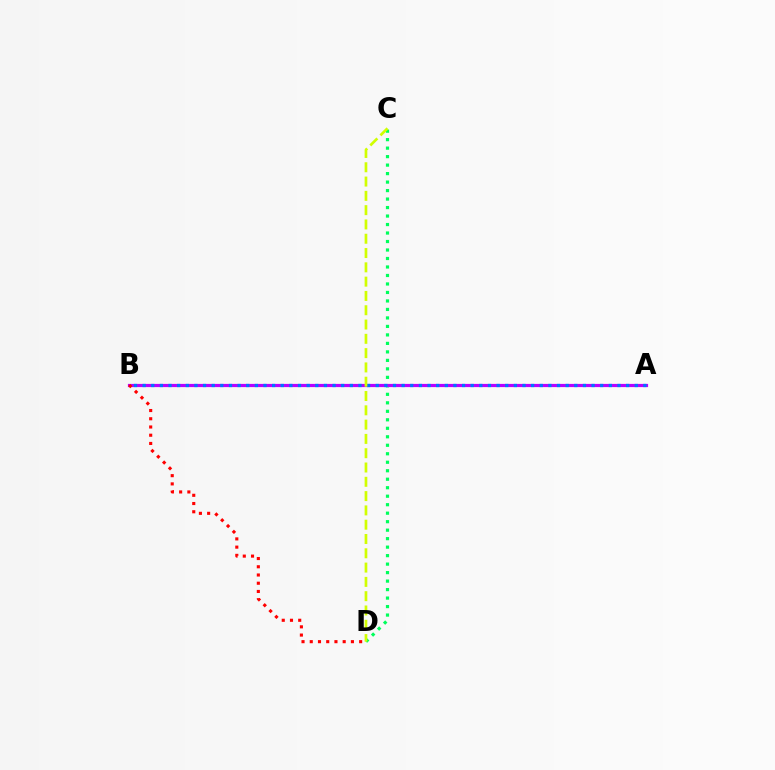{('C', 'D'): [{'color': '#00ff5c', 'line_style': 'dotted', 'thickness': 2.31}, {'color': '#d1ff00', 'line_style': 'dashed', 'thickness': 1.94}], ('A', 'B'): [{'color': '#b900ff', 'line_style': 'solid', 'thickness': 2.3}, {'color': '#0074ff', 'line_style': 'dotted', 'thickness': 2.35}], ('B', 'D'): [{'color': '#ff0000', 'line_style': 'dotted', 'thickness': 2.24}]}